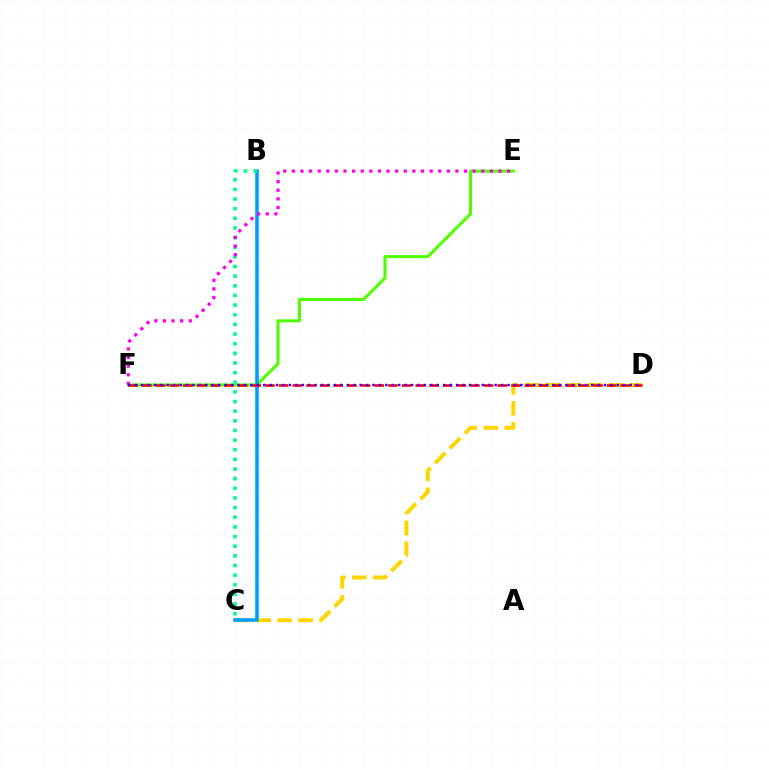{('E', 'F'): [{'color': '#4fff00', 'line_style': 'solid', 'thickness': 2.2}, {'color': '#ff00ed', 'line_style': 'dotted', 'thickness': 2.34}], ('C', 'D'): [{'color': '#ffd500', 'line_style': 'dashed', 'thickness': 2.85}], ('B', 'C'): [{'color': '#009eff', 'line_style': 'solid', 'thickness': 2.57}, {'color': '#00ff86', 'line_style': 'dotted', 'thickness': 2.62}], ('D', 'F'): [{'color': '#ff0000', 'line_style': 'dashed', 'thickness': 1.86}, {'color': '#3700ff', 'line_style': 'dotted', 'thickness': 1.75}]}